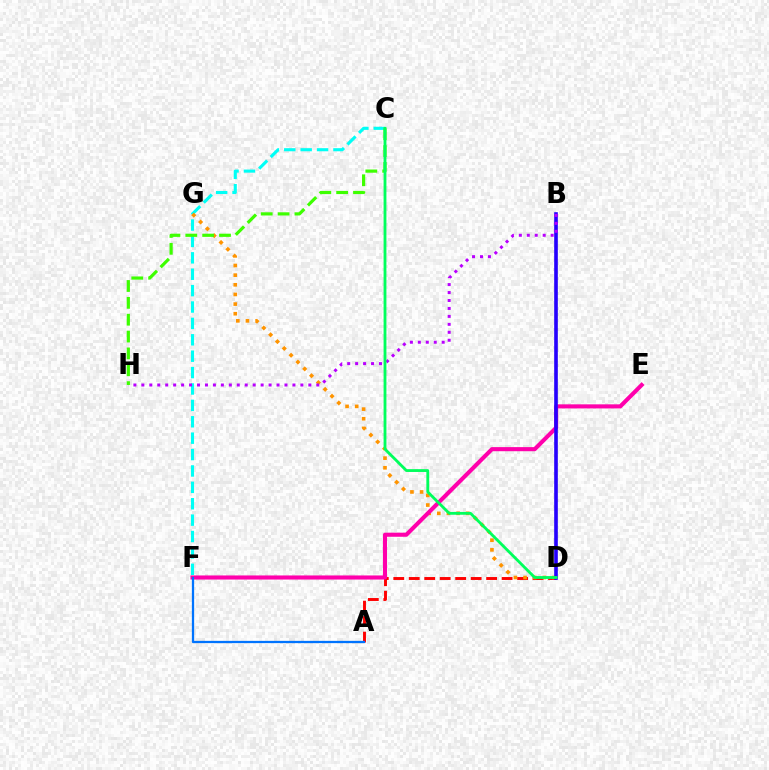{('A', 'D'): [{'color': '#ff0000', 'line_style': 'dashed', 'thickness': 2.1}], ('C', 'F'): [{'color': '#00fff6', 'line_style': 'dashed', 'thickness': 2.23}], ('D', 'G'): [{'color': '#ff9400', 'line_style': 'dotted', 'thickness': 2.62}], ('E', 'F'): [{'color': '#ff00ac', 'line_style': 'solid', 'thickness': 2.95}], ('B', 'D'): [{'color': '#d1ff00', 'line_style': 'dotted', 'thickness': 1.72}, {'color': '#2500ff', 'line_style': 'solid', 'thickness': 2.61}], ('B', 'H'): [{'color': '#b900ff', 'line_style': 'dotted', 'thickness': 2.16}], ('A', 'F'): [{'color': '#0074ff', 'line_style': 'solid', 'thickness': 1.63}], ('C', 'H'): [{'color': '#3dff00', 'line_style': 'dashed', 'thickness': 2.29}], ('C', 'D'): [{'color': '#00ff5c', 'line_style': 'solid', 'thickness': 2.04}]}